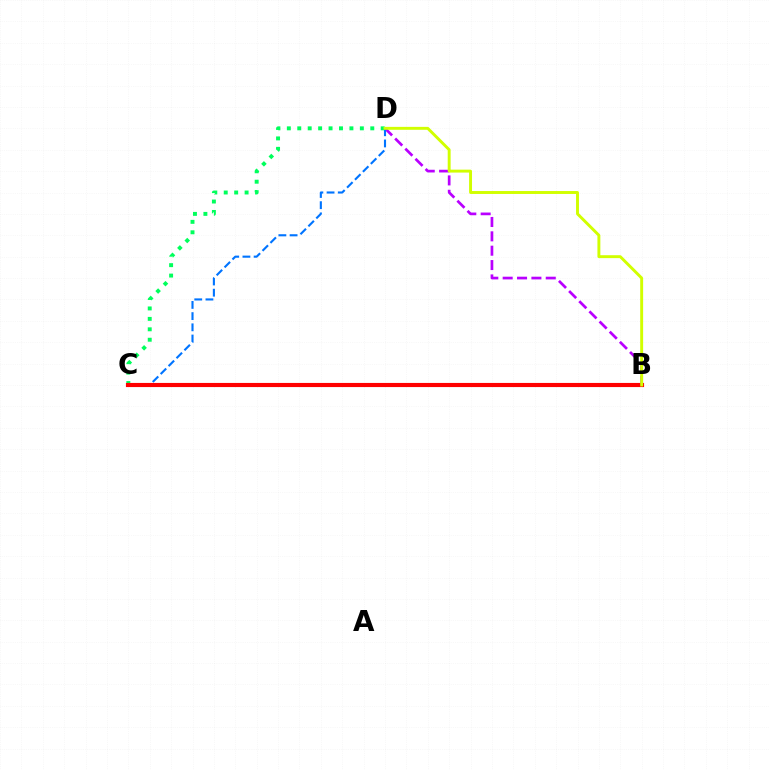{('C', 'D'): [{'color': '#00ff5c', 'line_style': 'dotted', 'thickness': 2.83}, {'color': '#0074ff', 'line_style': 'dashed', 'thickness': 1.52}], ('B', 'D'): [{'color': '#b900ff', 'line_style': 'dashed', 'thickness': 1.95}, {'color': '#d1ff00', 'line_style': 'solid', 'thickness': 2.11}], ('B', 'C'): [{'color': '#ff0000', 'line_style': 'solid', 'thickness': 2.98}]}